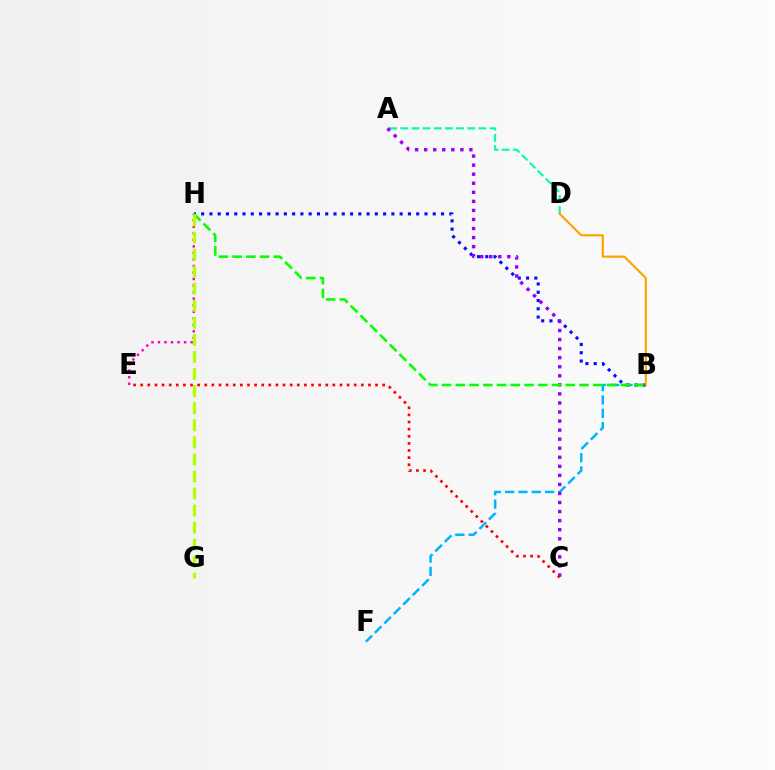{('B', 'F'): [{'color': '#00b5ff', 'line_style': 'dashed', 'thickness': 1.81}], ('E', 'H'): [{'color': '#ff00bd', 'line_style': 'dotted', 'thickness': 1.77}], ('A', 'D'): [{'color': '#00ff9d', 'line_style': 'dashed', 'thickness': 1.52}], ('B', 'H'): [{'color': '#0010ff', 'line_style': 'dotted', 'thickness': 2.25}, {'color': '#08ff00', 'line_style': 'dashed', 'thickness': 1.87}], ('B', 'D'): [{'color': '#ffa500', 'line_style': 'solid', 'thickness': 1.58}], ('A', 'C'): [{'color': '#9b00ff', 'line_style': 'dotted', 'thickness': 2.46}], ('C', 'E'): [{'color': '#ff0000', 'line_style': 'dotted', 'thickness': 1.93}], ('G', 'H'): [{'color': '#b3ff00', 'line_style': 'dashed', 'thickness': 2.32}]}